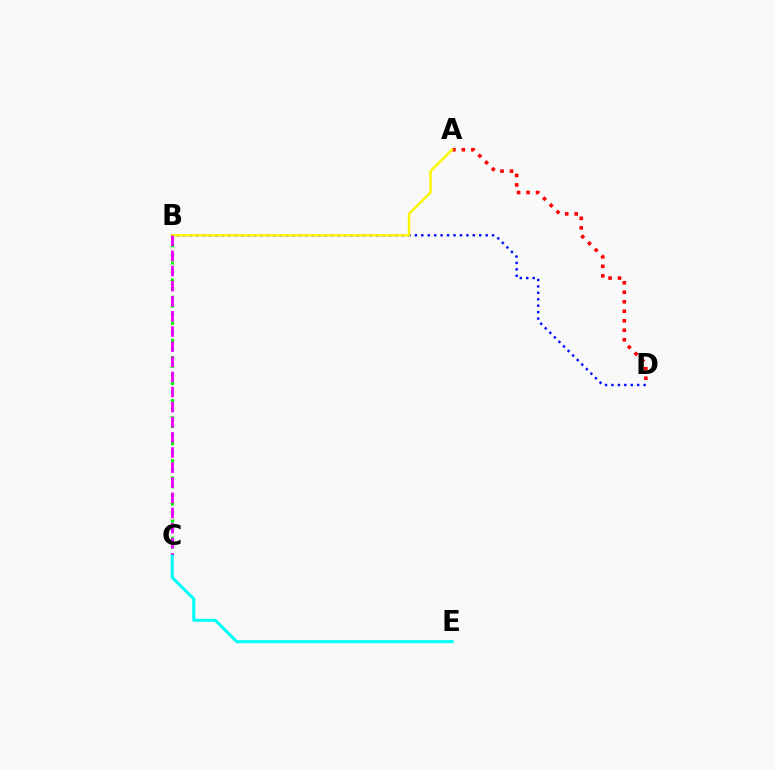{('A', 'D'): [{'color': '#ff0000', 'line_style': 'dotted', 'thickness': 2.58}], ('B', 'D'): [{'color': '#0010ff', 'line_style': 'dotted', 'thickness': 1.75}], ('B', 'C'): [{'color': '#08ff00', 'line_style': 'dotted', 'thickness': 2.34}, {'color': '#ee00ff', 'line_style': 'dashed', 'thickness': 2.05}], ('A', 'B'): [{'color': '#fcf500', 'line_style': 'solid', 'thickness': 1.78}], ('C', 'E'): [{'color': '#00fff6', 'line_style': 'solid', 'thickness': 2.2}]}